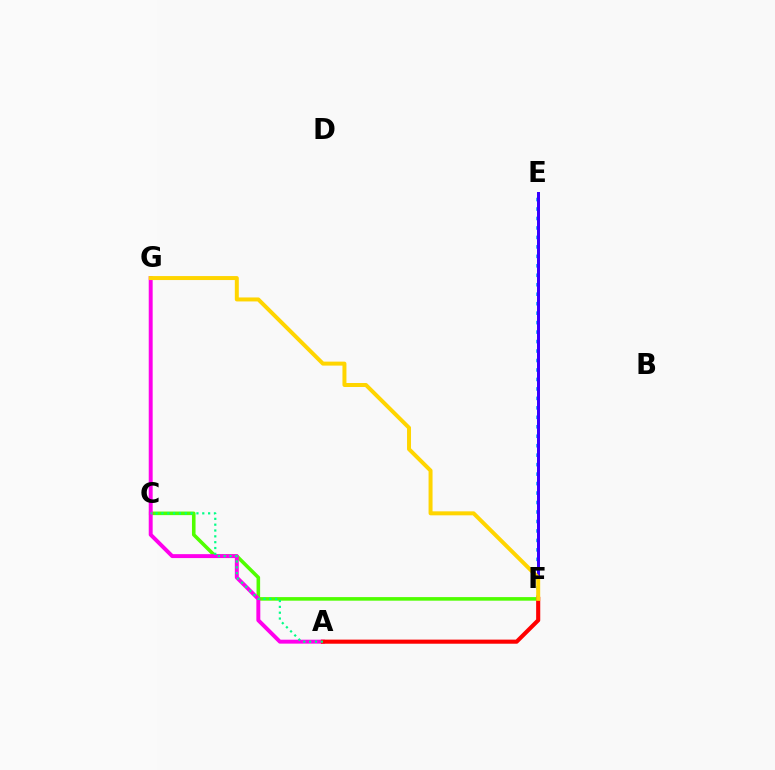{('C', 'F'): [{'color': '#4fff00', 'line_style': 'solid', 'thickness': 2.58}], ('E', 'F'): [{'color': '#009eff', 'line_style': 'dotted', 'thickness': 2.57}, {'color': '#3700ff', 'line_style': 'solid', 'thickness': 2.16}], ('A', 'G'): [{'color': '#ff00ed', 'line_style': 'solid', 'thickness': 2.83}], ('A', 'F'): [{'color': '#ff0000', 'line_style': 'solid', 'thickness': 2.95}], ('F', 'G'): [{'color': '#ffd500', 'line_style': 'solid', 'thickness': 2.87}], ('A', 'C'): [{'color': '#00ff86', 'line_style': 'dotted', 'thickness': 1.59}]}